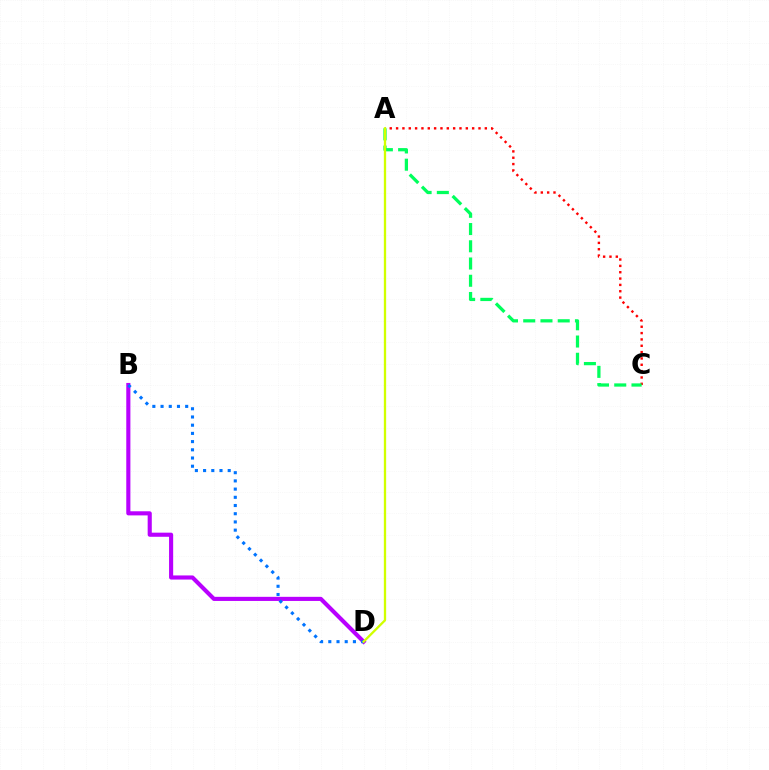{('A', 'C'): [{'color': '#ff0000', 'line_style': 'dotted', 'thickness': 1.72}, {'color': '#00ff5c', 'line_style': 'dashed', 'thickness': 2.34}], ('B', 'D'): [{'color': '#b900ff', 'line_style': 'solid', 'thickness': 2.96}, {'color': '#0074ff', 'line_style': 'dotted', 'thickness': 2.23}], ('A', 'D'): [{'color': '#d1ff00', 'line_style': 'solid', 'thickness': 1.66}]}